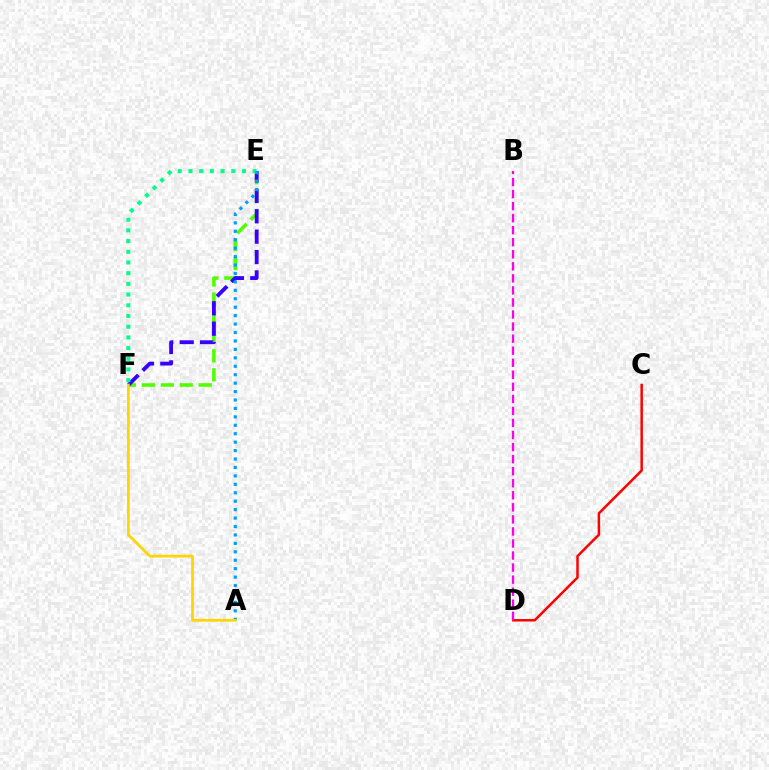{('E', 'F'): [{'color': '#4fff00', 'line_style': 'dashed', 'thickness': 2.57}, {'color': '#3700ff', 'line_style': 'dashed', 'thickness': 2.77}, {'color': '#00ff86', 'line_style': 'dotted', 'thickness': 2.91}], ('C', 'D'): [{'color': '#ff0000', 'line_style': 'solid', 'thickness': 1.79}], ('A', 'E'): [{'color': '#009eff', 'line_style': 'dotted', 'thickness': 2.29}], ('B', 'D'): [{'color': '#ff00ed', 'line_style': 'dashed', 'thickness': 1.64}], ('A', 'F'): [{'color': '#ffd500', 'line_style': 'solid', 'thickness': 1.97}]}